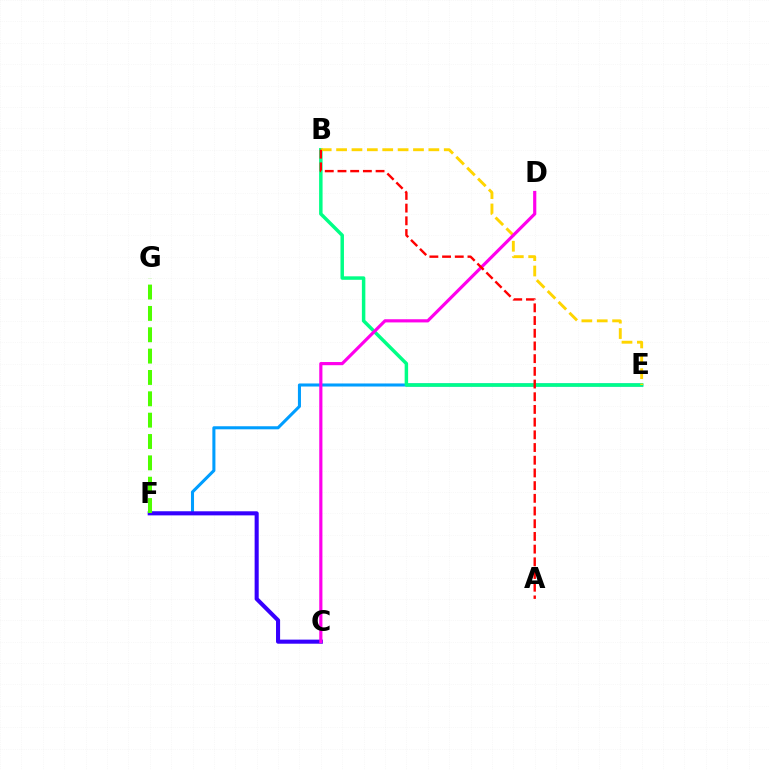{('E', 'F'): [{'color': '#009eff', 'line_style': 'solid', 'thickness': 2.2}], ('B', 'E'): [{'color': '#00ff86', 'line_style': 'solid', 'thickness': 2.5}, {'color': '#ffd500', 'line_style': 'dashed', 'thickness': 2.09}], ('C', 'F'): [{'color': '#3700ff', 'line_style': 'solid', 'thickness': 2.94}], ('F', 'G'): [{'color': '#4fff00', 'line_style': 'dashed', 'thickness': 2.9}], ('C', 'D'): [{'color': '#ff00ed', 'line_style': 'solid', 'thickness': 2.28}], ('A', 'B'): [{'color': '#ff0000', 'line_style': 'dashed', 'thickness': 1.73}]}